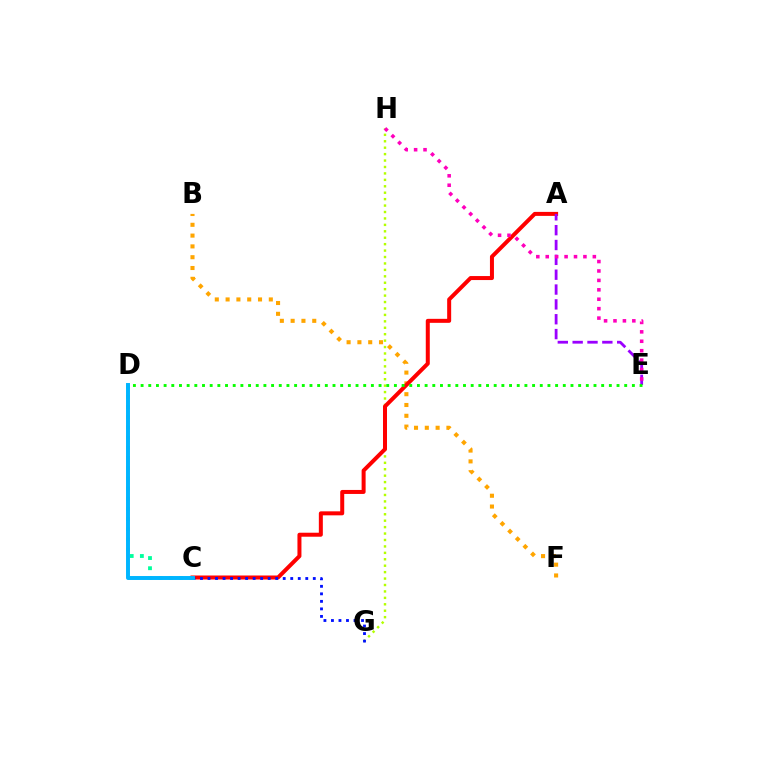{('C', 'D'): [{'color': '#00ff9d', 'line_style': 'dotted', 'thickness': 2.76}, {'color': '#00b5ff', 'line_style': 'solid', 'thickness': 2.84}], ('G', 'H'): [{'color': '#b3ff00', 'line_style': 'dotted', 'thickness': 1.75}], ('B', 'F'): [{'color': '#ffa500', 'line_style': 'dotted', 'thickness': 2.94}], ('A', 'C'): [{'color': '#ff0000', 'line_style': 'solid', 'thickness': 2.88}], ('C', 'G'): [{'color': '#0010ff', 'line_style': 'dotted', 'thickness': 2.04}], ('A', 'E'): [{'color': '#9b00ff', 'line_style': 'dashed', 'thickness': 2.02}], ('E', 'H'): [{'color': '#ff00bd', 'line_style': 'dotted', 'thickness': 2.56}], ('D', 'E'): [{'color': '#08ff00', 'line_style': 'dotted', 'thickness': 2.09}]}